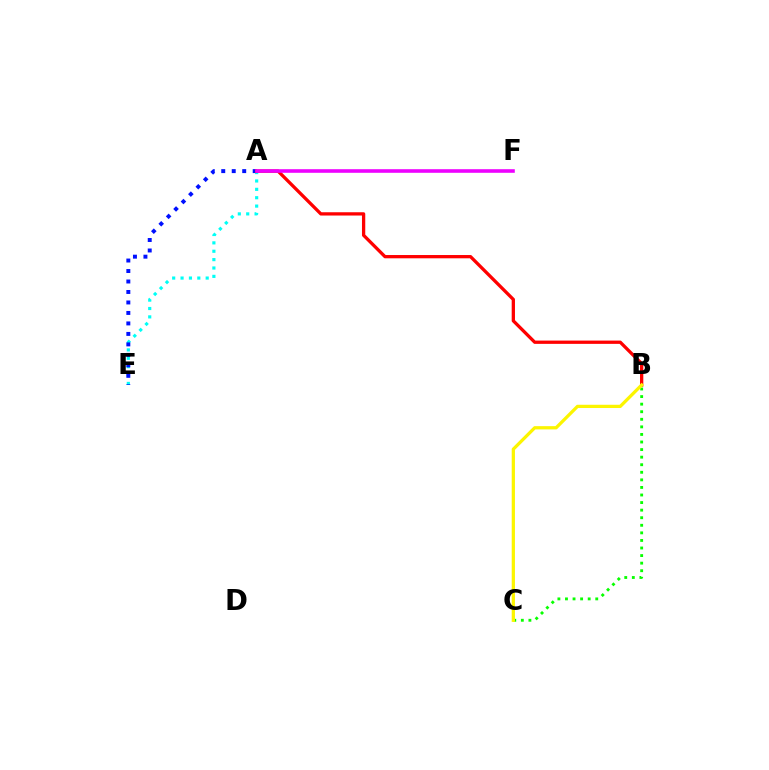{('A', 'E'): [{'color': '#00fff6', 'line_style': 'dotted', 'thickness': 2.28}, {'color': '#0010ff', 'line_style': 'dotted', 'thickness': 2.85}], ('B', 'C'): [{'color': '#08ff00', 'line_style': 'dotted', 'thickness': 2.06}, {'color': '#fcf500', 'line_style': 'solid', 'thickness': 2.34}], ('A', 'B'): [{'color': '#ff0000', 'line_style': 'solid', 'thickness': 2.37}], ('A', 'F'): [{'color': '#ee00ff', 'line_style': 'solid', 'thickness': 2.59}]}